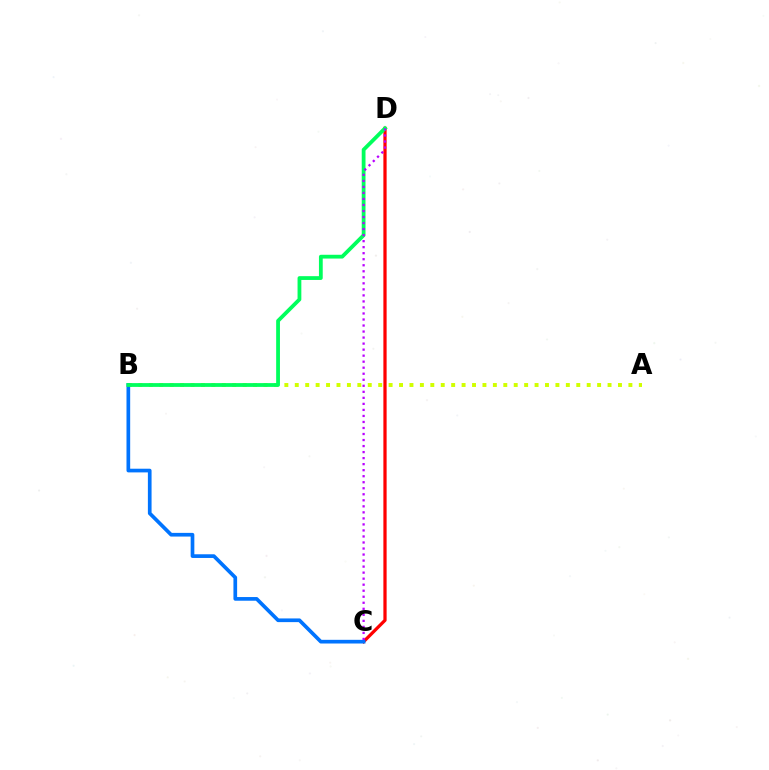{('C', 'D'): [{'color': '#ff0000', 'line_style': 'solid', 'thickness': 2.33}, {'color': '#b900ff', 'line_style': 'dotted', 'thickness': 1.64}], ('A', 'B'): [{'color': '#d1ff00', 'line_style': 'dotted', 'thickness': 2.83}], ('B', 'C'): [{'color': '#0074ff', 'line_style': 'solid', 'thickness': 2.65}], ('B', 'D'): [{'color': '#00ff5c', 'line_style': 'solid', 'thickness': 2.73}]}